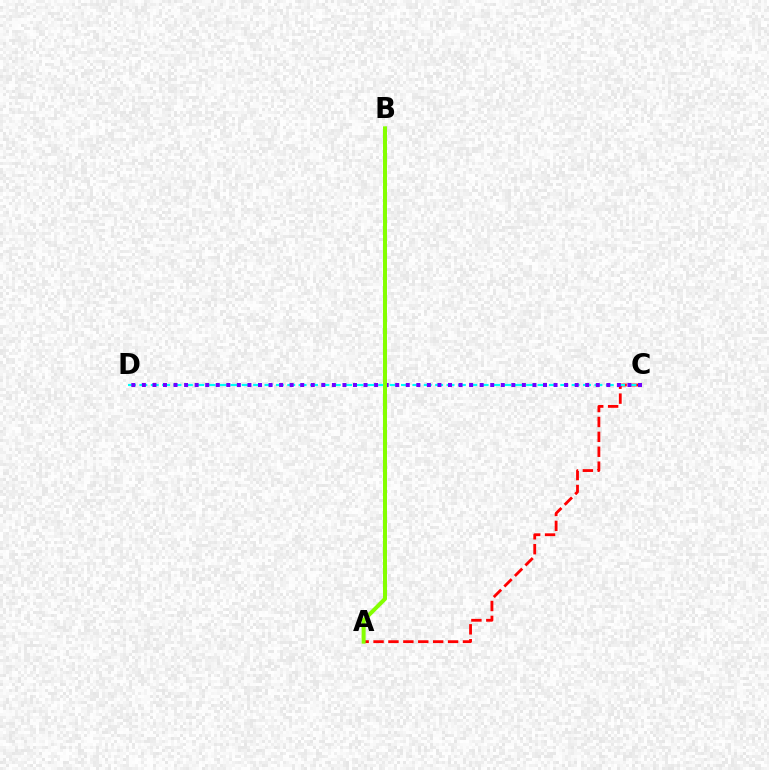{('A', 'C'): [{'color': '#ff0000', 'line_style': 'dashed', 'thickness': 2.02}], ('C', 'D'): [{'color': '#00fff6', 'line_style': 'dashed', 'thickness': 1.55}, {'color': '#7200ff', 'line_style': 'dotted', 'thickness': 2.87}], ('A', 'B'): [{'color': '#84ff00', 'line_style': 'solid', 'thickness': 2.88}]}